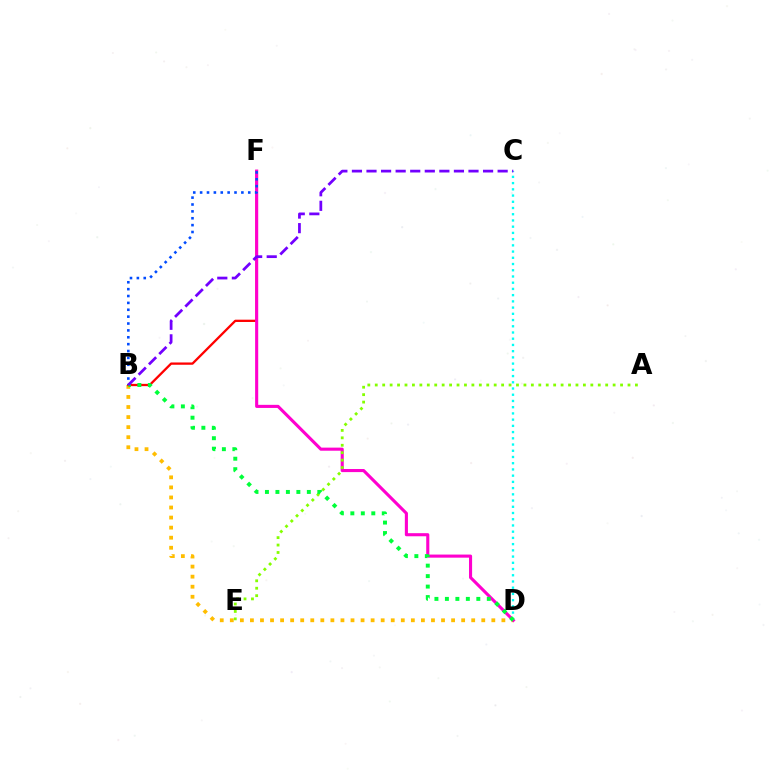{('B', 'D'): [{'color': '#ffbd00', 'line_style': 'dotted', 'thickness': 2.73}, {'color': '#00ff39', 'line_style': 'dotted', 'thickness': 2.85}], ('B', 'F'): [{'color': '#ff0000', 'line_style': 'solid', 'thickness': 1.65}, {'color': '#004bff', 'line_style': 'dotted', 'thickness': 1.87}], ('D', 'F'): [{'color': '#ff00cf', 'line_style': 'solid', 'thickness': 2.23}], ('A', 'E'): [{'color': '#84ff00', 'line_style': 'dotted', 'thickness': 2.02}], ('C', 'D'): [{'color': '#00fff6', 'line_style': 'dotted', 'thickness': 1.69}], ('B', 'C'): [{'color': '#7200ff', 'line_style': 'dashed', 'thickness': 1.98}]}